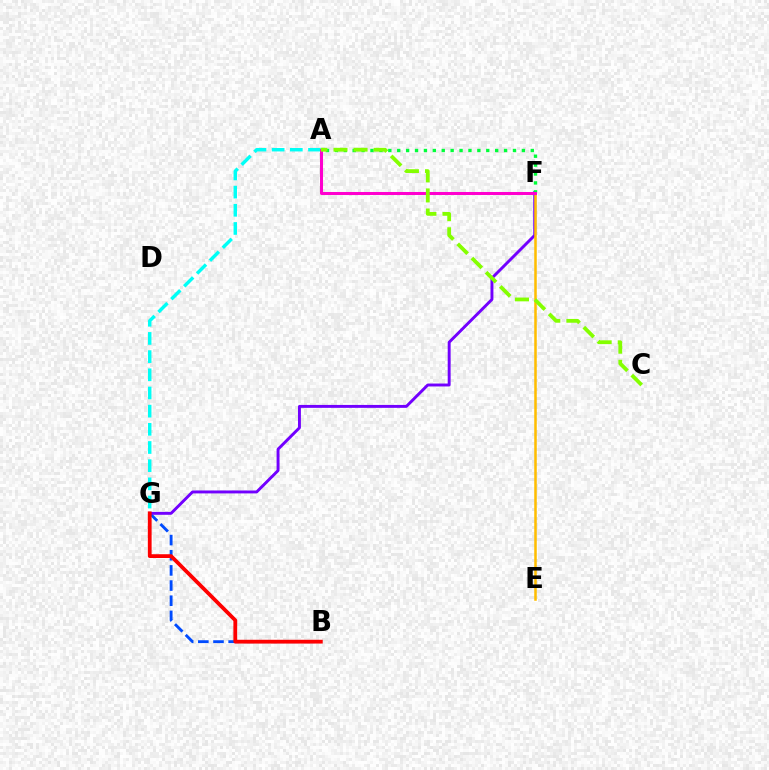{('B', 'G'): [{'color': '#004bff', 'line_style': 'dashed', 'thickness': 2.06}, {'color': '#ff0000', 'line_style': 'solid', 'thickness': 2.72}], ('F', 'G'): [{'color': '#7200ff', 'line_style': 'solid', 'thickness': 2.11}], ('E', 'F'): [{'color': '#ffbd00', 'line_style': 'solid', 'thickness': 1.82}], ('A', 'F'): [{'color': '#00ff39', 'line_style': 'dotted', 'thickness': 2.42}, {'color': '#ff00cf', 'line_style': 'solid', 'thickness': 2.18}], ('A', 'G'): [{'color': '#00fff6', 'line_style': 'dashed', 'thickness': 2.47}], ('A', 'C'): [{'color': '#84ff00', 'line_style': 'dashed', 'thickness': 2.73}]}